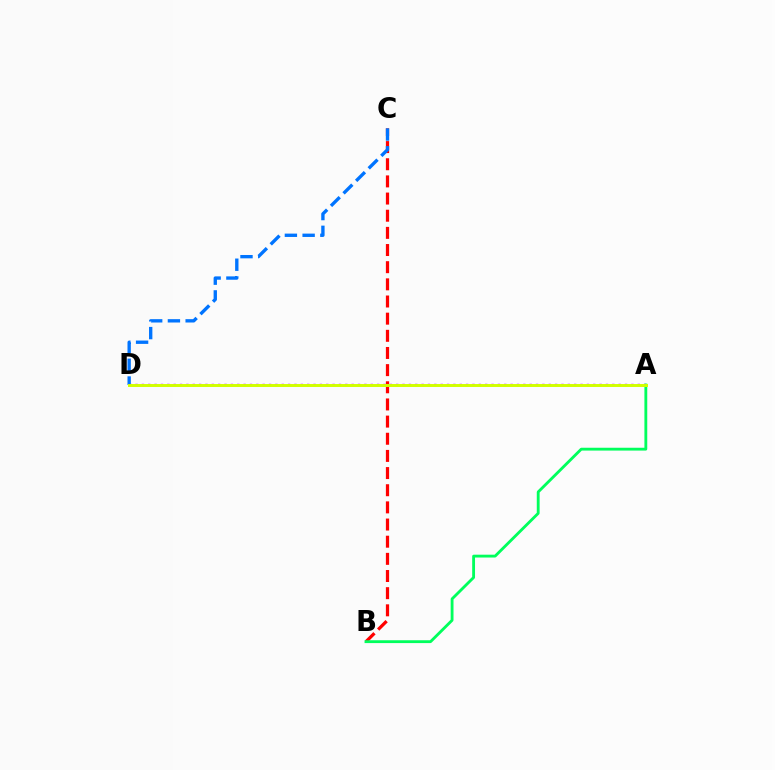{('B', 'C'): [{'color': '#ff0000', 'line_style': 'dashed', 'thickness': 2.33}], ('A', 'D'): [{'color': '#b900ff', 'line_style': 'dotted', 'thickness': 1.73}, {'color': '#d1ff00', 'line_style': 'solid', 'thickness': 2.13}], ('A', 'B'): [{'color': '#00ff5c', 'line_style': 'solid', 'thickness': 2.04}], ('C', 'D'): [{'color': '#0074ff', 'line_style': 'dashed', 'thickness': 2.41}]}